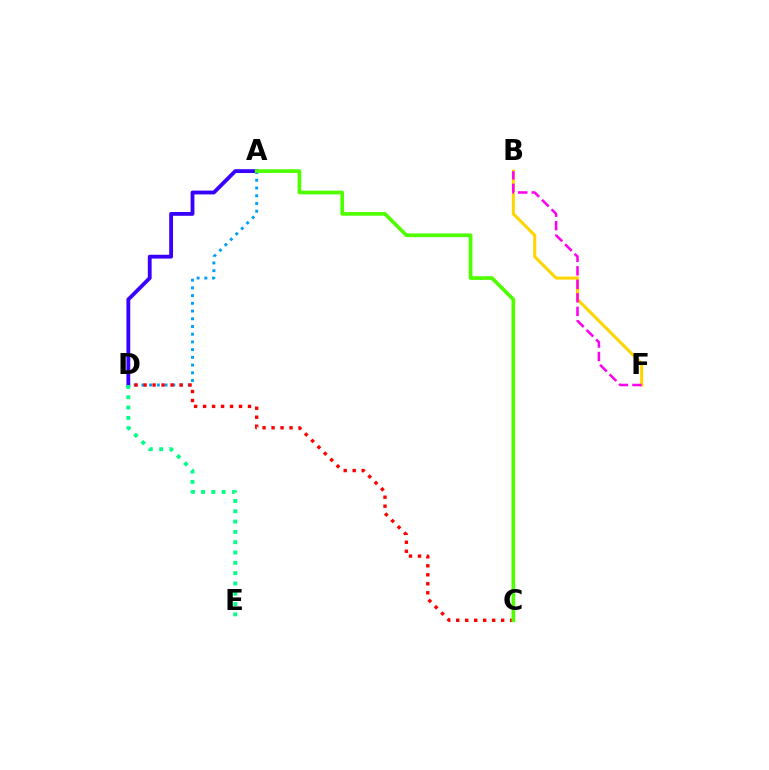{('A', 'D'): [{'color': '#009eff', 'line_style': 'dotted', 'thickness': 2.1}, {'color': '#3700ff', 'line_style': 'solid', 'thickness': 2.75}], ('B', 'F'): [{'color': '#ffd500', 'line_style': 'solid', 'thickness': 2.2}, {'color': '#ff00ed', 'line_style': 'dashed', 'thickness': 1.83}], ('C', 'D'): [{'color': '#ff0000', 'line_style': 'dotted', 'thickness': 2.44}], ('A', 'C'): [{'color': '#4fff00', 'line_style': 'solid', 'thickness': 2.66}], ('D', 'E'): [{'color': '#00ff86', 'line_style': 'dotted', 'thickness': 2.8}]}